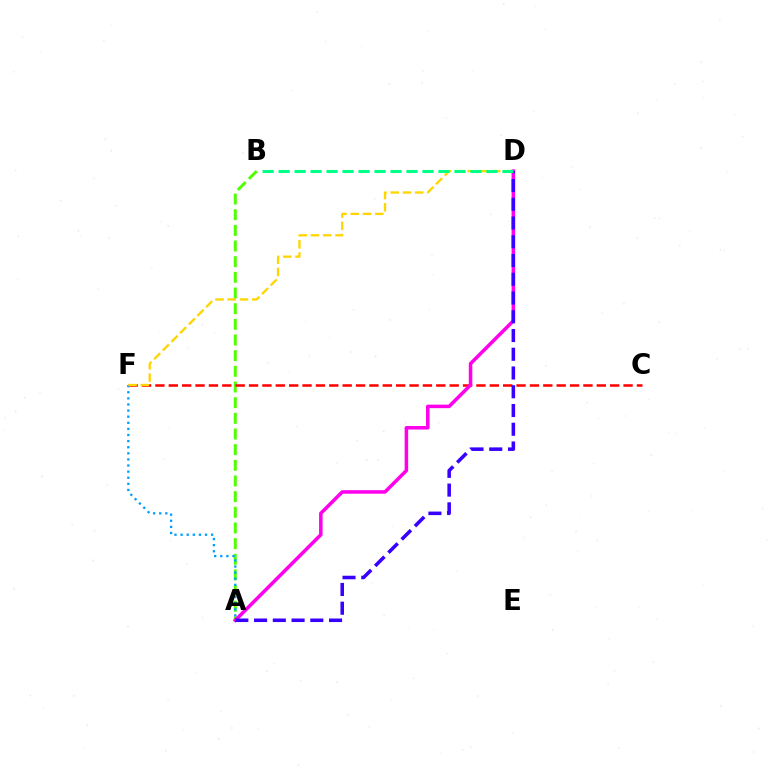{('A', 'B'): [{'color': '#4fff00', 'line_style': 'dashed', 'thickness': 2.13}], ('C', 'F'): [{'color': '#ff0000', 'line_style': 'dashed', 'thickness': 1.82}], ('A', 'F'): [{'color': '#009eff', 'line_style': 'dotted', 'thickness': 1.66}], ('D', 'F'): [{'color': '#ffd500', 'line_style': 'dashed', 'thickness': 1.67}], ('A', 'D'): [{'color': '#ff00ed', 'line_style': 'solid', 'thickness': 2.54}, {'color': '#3700ff', 'line_style': 'dashed', 'thickness': 2.55}], ('B', 'D'): [{'color': '#00ff86', 'line_style': 'dashed', 'thickness': 2.17}]}